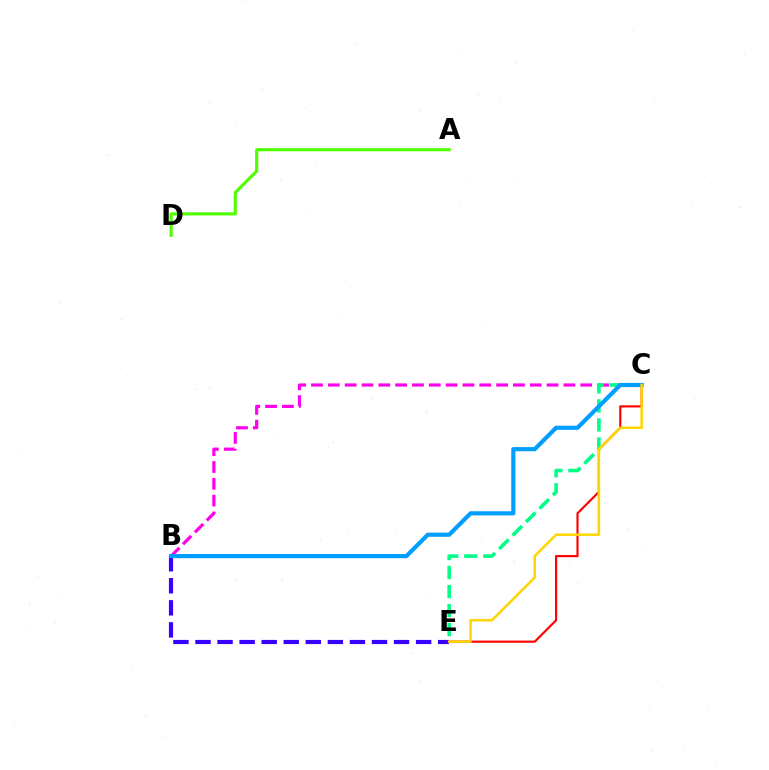{('A', 'D'): [{'color': '#4fff00', 'line_style': 'solid', 'thickness': 2.25}], ('B', 'C'): [{'color': '#ff00ed', 'line_style': 'dashed', 'thickness': 2.29}, {'color': '#009eff', 'line_style': 'solid', 'thickness': 2.99}], ('C', 'E'): [{'color': '#ff0000', 'line_style': 'solid', 'thickness': 1.55}, {'color': '#00ff86', 'line_style': 'dashed', 'thickness': 2.58}, {'color': '#ffd500', 'line_style': 'solid', 'thickness': 1.8}], ('B', 'E'): [{'color': '#3700ff', 'line_style': 'dashed', 'thickness': 3.0}]}